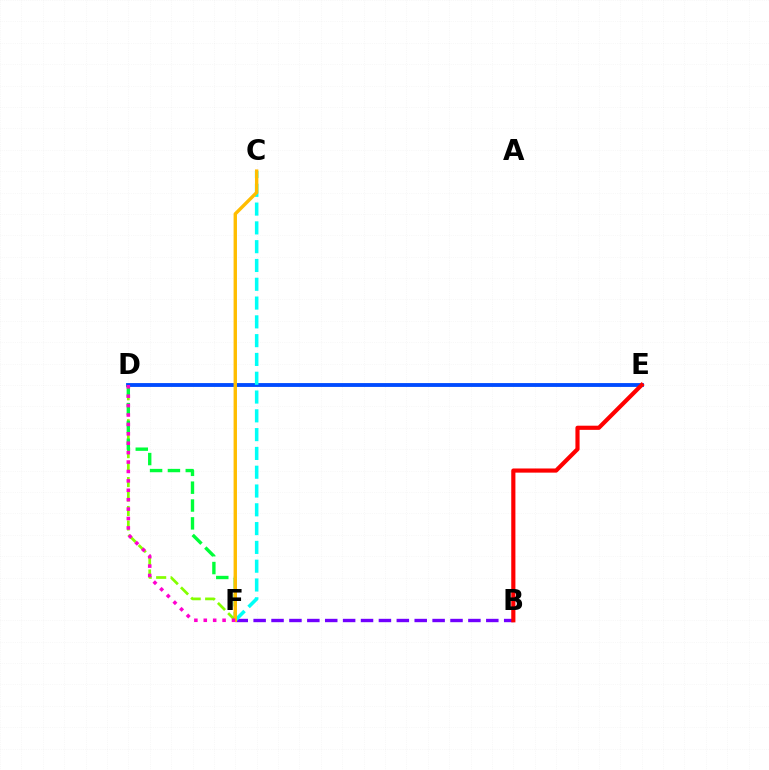{('D', 'F'): [{'color': '#84ff00', 'line_style': 'dashed', 'thickness': 1.96}, {'color': '#00ff39', 'line_style': 'dashed', 'thickness': 2.42}, {'color': '#ff00cf', 'line_style': 'dotted', 'thickness': 2.56}], ('D', 'E'): [{'color': '#004bff', 'line_style': 'solid', 'thickness': 2.77}], ('B', 'F'): [{'color': '#7200ff', 'line_style': 'dashed', 'thickness': 2.43}], ('C', 'F'): [{'color': '#00fff6', 'line_style': 'dashed', 'thickness': 2.55}, {'color': '#ffbd00', 'line_style': 'solid', 'thickness': 2.44}], ('B', 'E'): [{'color': '#ff0000', 'line_style': 'solid', 'thickness': 2.99}]}